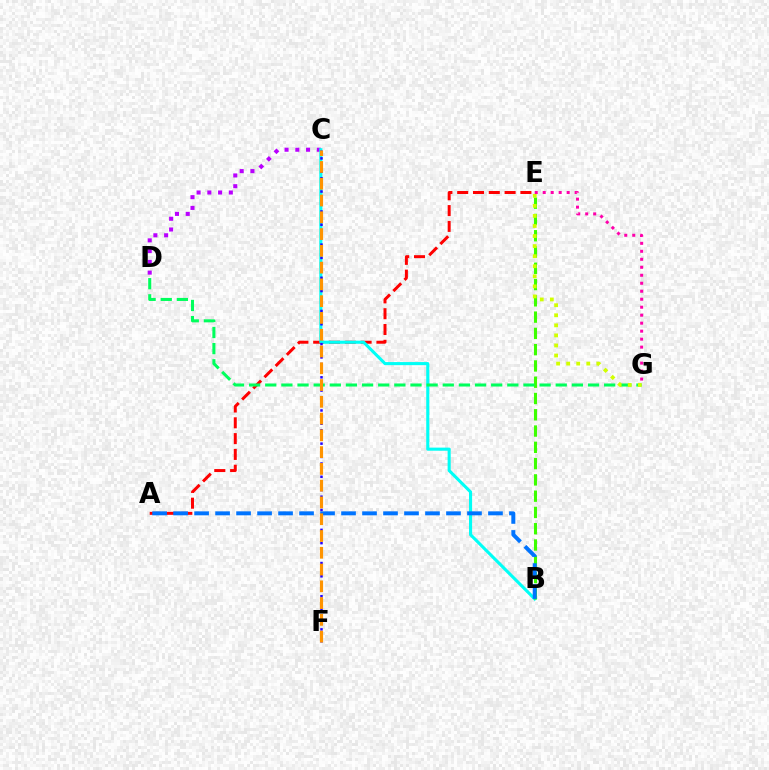{('A', 'E'): [{'color': '#ff0000', 'line_style': 'dashed', 'thickness': 2.15}], ('C', 'D'): [{'color': '#b900ff', 'line_style': 'dotted', 'thickness': 2.92}], ('B', 'C'): [{'color': '#00fff6', 'line_style': 'solid', 'thickness': 2.22}], ('B', 'E'): [{'color': '#3dff00', 'line_style': 'dashed', 'thickness': 2.21}], ('C', 'F'): [{'color': '#2500ff', 'line_style': 'dotted', 'thickness': 1.8}, {'color': '#ff9400', 'line_style': 'dashed', 'thickness': 2.28}], ('A', 'B'): [{'color': '#0074ff', 'line_style': 'dashed', 'thickness': 2.85}], ('D', 'G'): [{'color': '#00ff5c', 'line_style': 'dashed', 'thickness': 2.19}], ('E', 'G'): [{'color': '#d1ff00', 'line_style': 'dotted', 'thickness': 2.73}, {'color': '#ff00ac', 'line_style': 'dotted', 'thickness': 2.17}]}